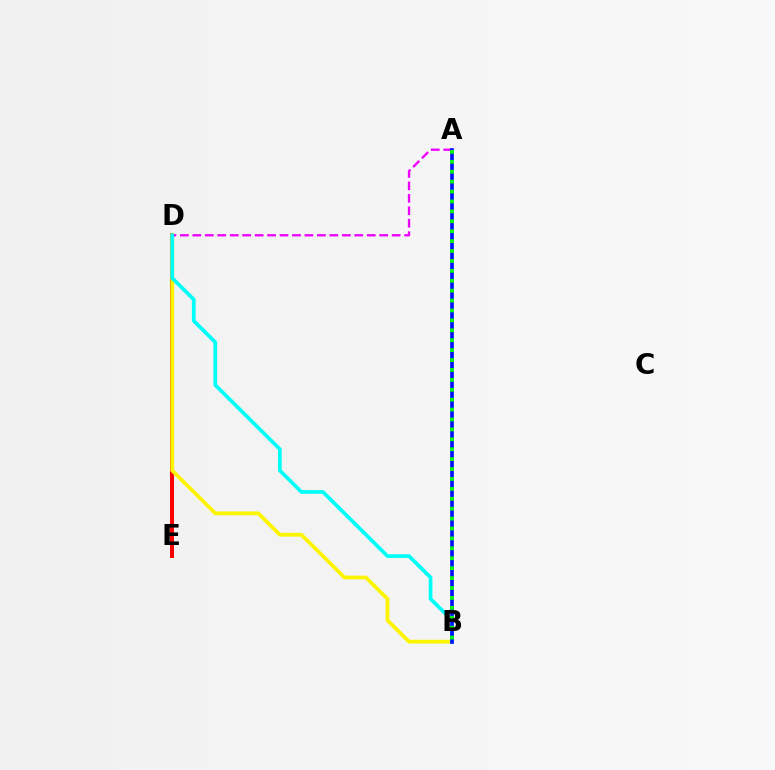{('D', 'E'): [{'color': '#ff0000', 'line_style': 'solid', 'thickness': 2.9}], ('B', 'D'): [{'color': '#fcf500', 'line_style': 'solid', 'thickness': 2.72}, {'color': '#00fff6', 'line_style': 'solid', 'thickness': 2.67}], ('A', 'D'): [{'color': '#ee00ff', 'line_style': 'dashed', 'thickness': 1.69}], ('A', 'B'): [{'color': '#0010ff', 'line_style': 'solid', 'thickness': 2.64}, {'color': '#08ff00', 'line_style': 'dotted', 'thickness': 2.69}]}